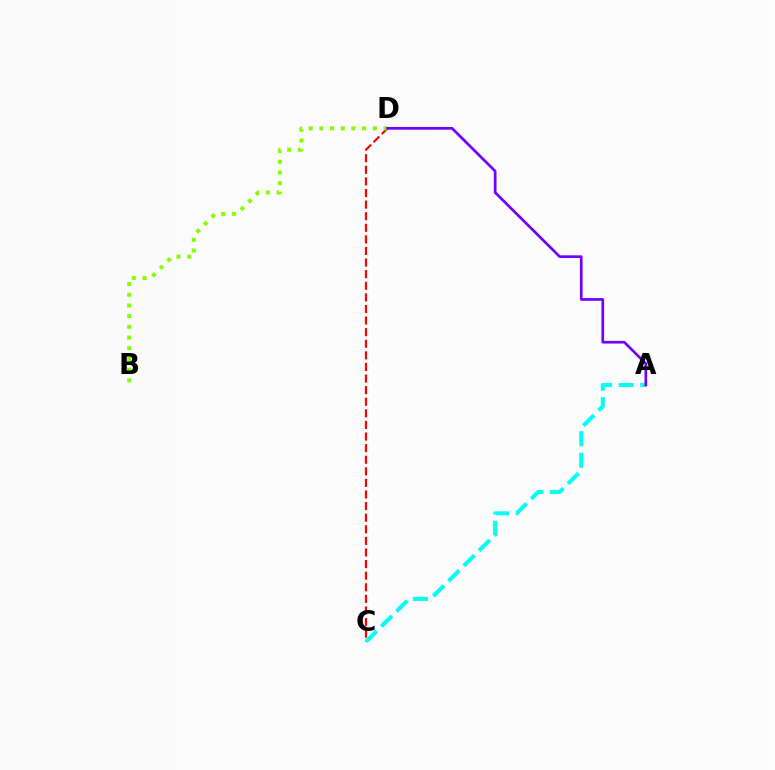{('C', 'D'): [{'color': '#ff0000', 'line_style': 'dashed', 'thickness': 1.58}], ('A', 'C'): [{'color': '#00fff6', 'line_style': 'dashed', 'thickness': 2.92}], ('B', 'D'): [{'color': '#84ff00', 'line_style': 'dotted', 'thickness': 2.91}], ('A', 'D'): [{'color': '#7200ff', 'line_style': 'solid', 'thickness': 1.95}]}